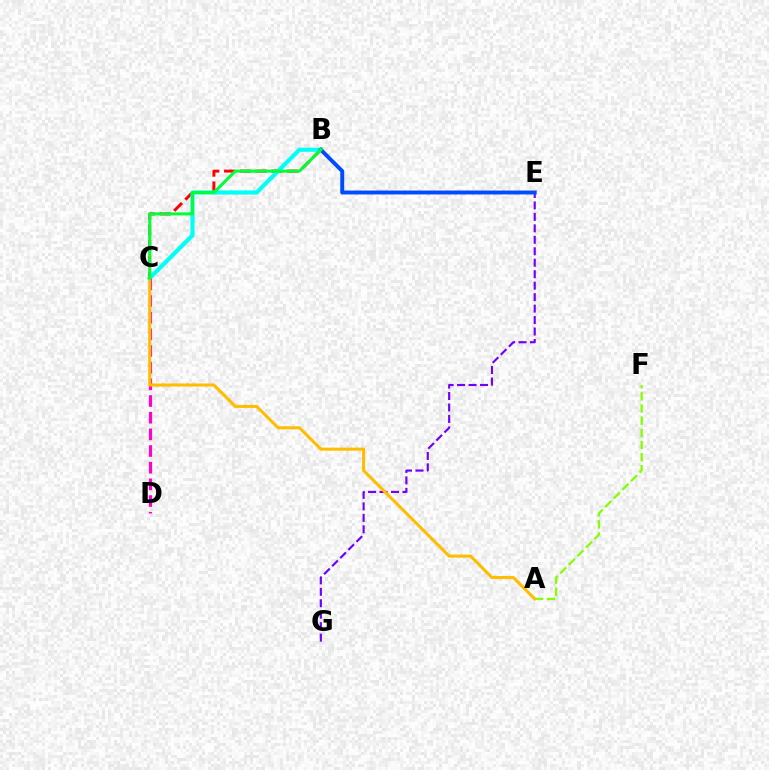{('B', 'C'): [{'color': '#ff0000', 'line_style': 'dashed', 'thickness': 2.14}, {'color': '#00fff6', 'line_style': 'solid', 'thickness': 2.99}, {'color': '#00ff39', 'line_style': 'solid', 'thickness': 2.19}], ('E', 'G'): [{'color': '#7200ff', 'line_style': 'dashed', 'thickness': 1.56}], ('A', 'F'): [{'color': '#84ff00', 'line_style': 'dashed', 'thickness': 1.65}], ('C', 'D'): [{'color': '#ff00cf', 'line_style': 'dashed', 'thickness': 2.26}], ('B', 'E'): [{'color': '#004bff', 'line_style': 'solid', 'thickness': 2.82}], ('A', 'C'): [{'color': '#ffbd00', 'line_style': 'solid', 'thickness': 2.2}]}